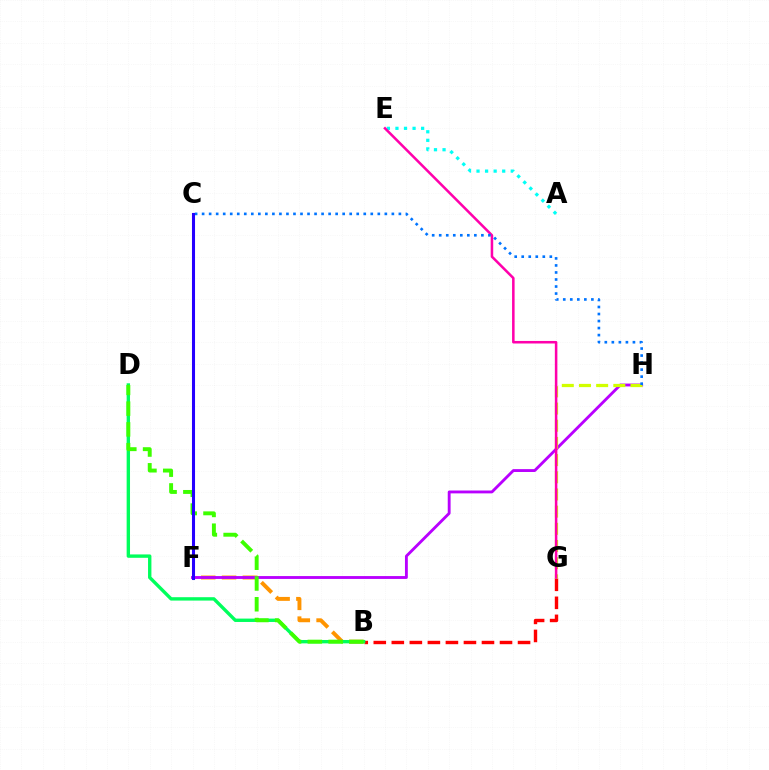{('A', 'E'): [{'color': '#00fff6', 'line_style': 'dotted', 'thickness': 2.33}], ('B', 'G'): [{'color': '#ff0000', 'line_style': 'dashed', 'thickness': 2.45}], ('B', 'F'): [{'color': '#ff9400', 'line_style': 'dashed', 'thickness': 2.83}], ('B', 'D'): [{'color': '#00ff5c', 'line_style': 'solid', 'thickness': 2.43}, {'color': '#3dff00', 'line_style': 'dashed', 'thickness': 2.82}], ('F', 'H'): [{'color': '#b900ff', 'line_style': 'solid', 'thickness': 2.06}], ('G', 'H'): [{'color': '#d1ff00', 'line_style': 'dashed', 'thickness': 2.33}], ('E', 'G'): [{'color': '#ff00ac', 'line_style': 'solid', 'thickness': 1.83}], ('C', 'H'): [{'color': '#0074ff', 'line_style': 'dotted', 'thickness': 1.91}], ('C', 'F'): [{'color': '#2500ff', 'line_style': 'solid', 'thickness': 2.21}]}